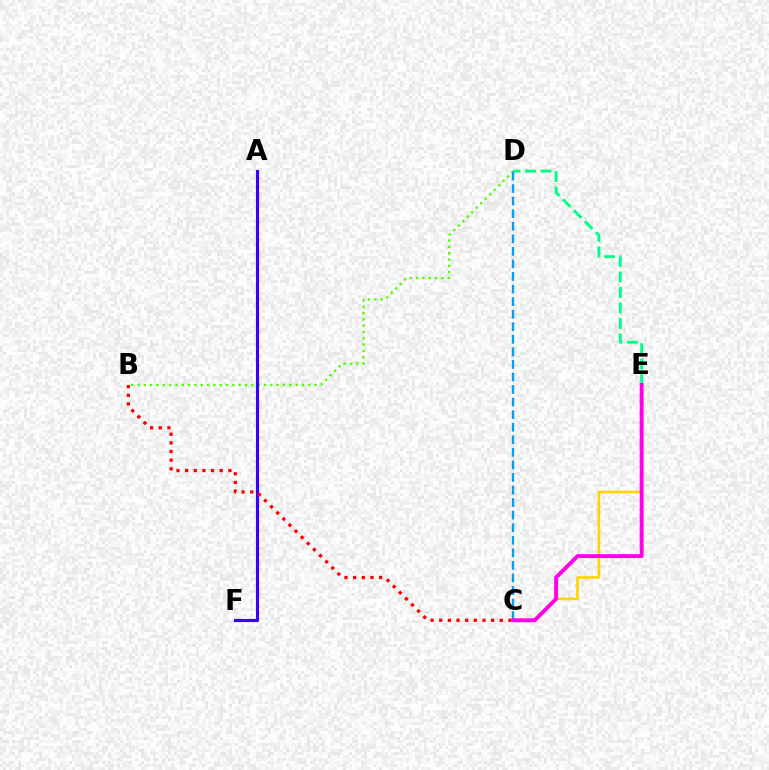{('B', 'D'): [{'color': '#4fff00', 'line_style': 'dotted', 'thickness': 1.72}], ('A', 'F'): [{'color': '#3700ff', 'line_style': 'solid', 'thickness': 2.25}], ('C', 'E'): [{'color': '#ffd500', 'line_style': 'solid', 'thickness': 1.9}, {'color': '#ff00ed', 'line_style': 'solid', 'thickness': 2.82}], ('D', 'E'): [{'color': '#00ff86', 'line_style': 'dashed', 'thickness': 2.11}], ('C', 'D'): [{'color': '#009eff', 'line_style': 'dashed', 'thickness': 1.71}], ('B', 'C'): [{'color': '#ff0000', 'line_style': 'dotted', 'thickness': 2.35}]}